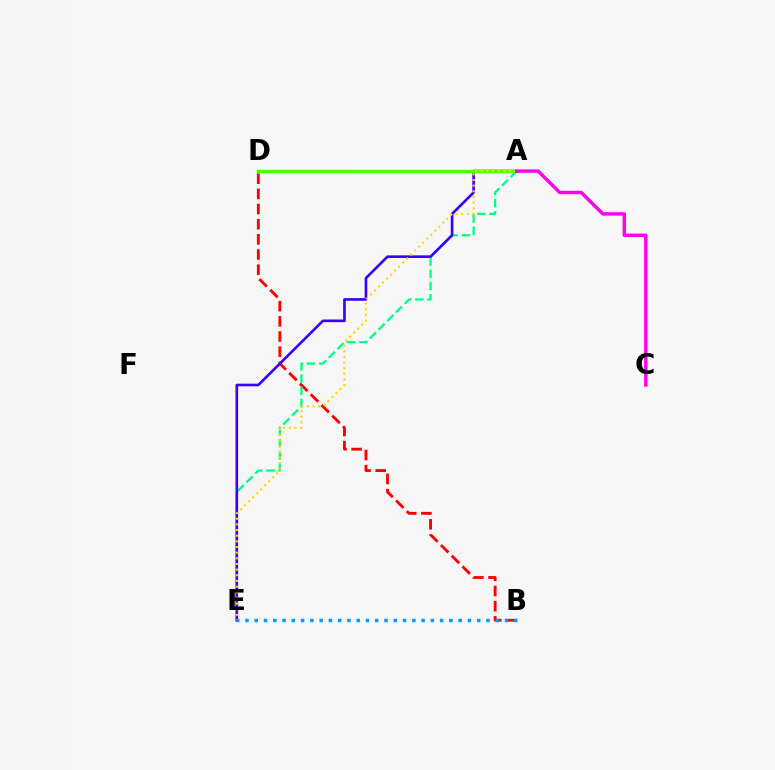{('B', 'D'): [{'color': '#ff0000', 'line_style': 'dashed', 'thickness': 2.06}], ('A', 'E'): [{'color': '#00ff86', 'line_style': 'dashed', 'thickness': 1.67}, {'color': '#3700ff', 'line_style': 'solid', 'thickness': 1.9}, {'color': '#ffd500', 'line_style': 'dotted', 'thickness': 1.54}], ('B', 'E'): [{'color': '#009eff', 'line_style': 'dotted', 'thickness': 2.52}], ('A', 'D'): [{'color': '#4fff00', 'line_style': 'solid', 'thickness': 2.46}], ('A', 'C'): [{'color': '#ff00ed', 'line_style': 'solid', 'thickness': 2.46}]}